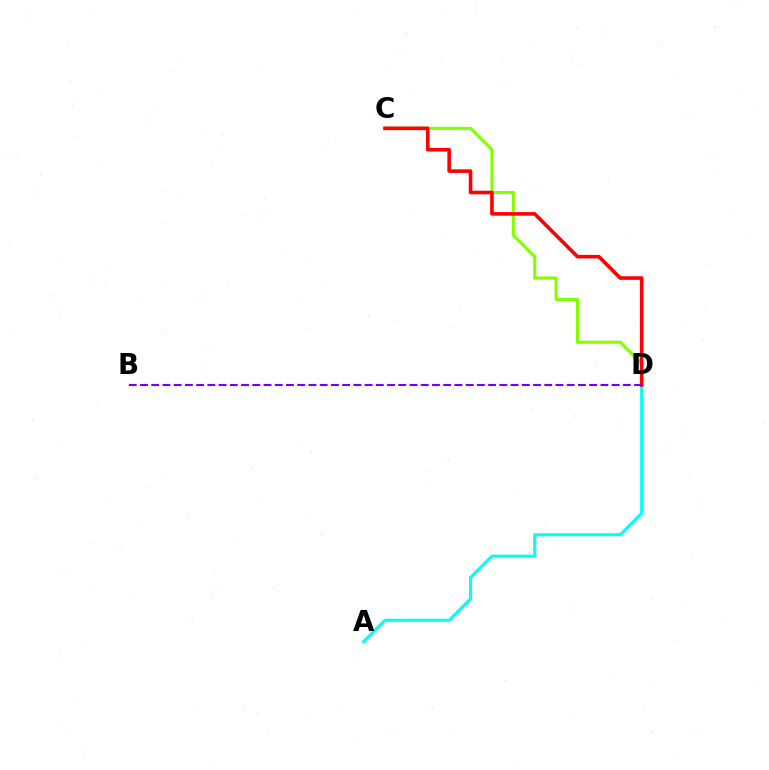{('C', 'D'): [{'color': '#84ff00', 'line_style': 'solid', 'thickness': 2.23}, {'color': '#ff0000', 'line_style': 'solid', 'thickness': 2.6}], ('A', 'D'): [{'color': '#00fff6', 'line_style': 'solid', 'thickness': 2.2}], ('B', 'D'): [{'color': '#7200ff', 'line_style': 'dashed', 'thickness': 1.53}]}